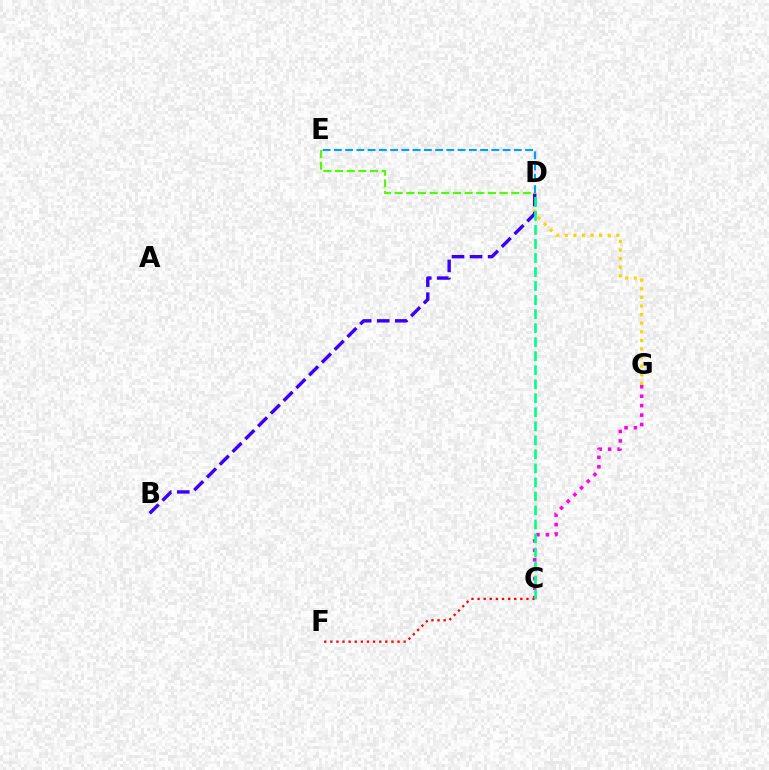{('C', 'G'): [{'color': '#ff00ed', 'line_style': 'dotted', 'thickness': 2.57}], ('D', 'G'): [{'color': '#ffd500', 'line_style': 'dotted', 'thickness': 2.34}], ('B', 'D'): [{'color': '#3700ff', 'line_style': 'dashed', 'thickness': 2.45}], ('C', 'F'): [{'color': '#ff0000', 'line_style': 'dotted', 'thickness': 1.66}], ('D', 'E'): [{'color': '#4fff00', 'line_style': 'dashed', 'thickness': 1.58}, {'color': '#009eff', 'line_style': 'dashed', 'thickness': 1.53}], ('C', 'D'): [{'color': '#00ff86', 'line_style': 'dashed', 'thickness': 1.91}]}